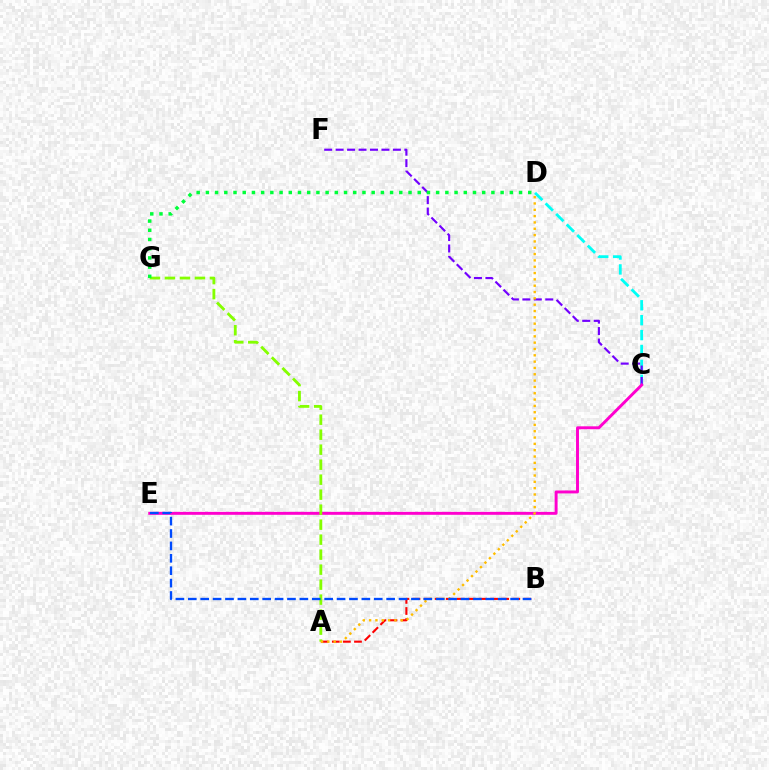{('C', 'D'): [{'color': '#00fff6', 'line_style': 'dashed', 'thickness': 2.02}], ('A', 'B'): [{'color': '#ff0000', 'line_style': 'dashed', 'thickness': 1.51}], ('C', 'F'): [{'color': '#7200ff', 'line_style': 'dashed', 'thickness': 1.56}], ('C', 'E'): [{'color': '#ff00cf', 'line_style': 'solid', 'thickness': 2.11}], ('A', 'G'): [{'color': '#84ff00', 'line_style': 'dashed', 'thickness': 2.04}], ('D', 'G'): [{'color': '#00ff39', 'line_style': 'dotted', 'thickness': 2.5}], ('A', 'D'): [{'color': '#ffbd00', 'line_style': 'dotted', 'thickness': 1.72}], ('B', 'E'): [{'color': '#004bff', 'line_style': 'dashed', 'thickness': 1.68}]}